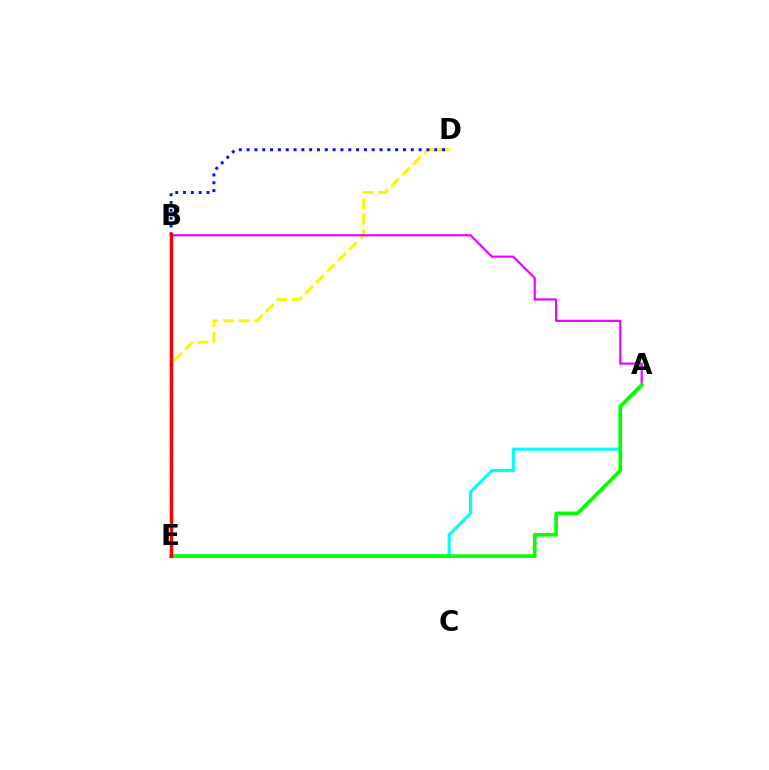{('D', 'E'): [{'color': '#fcf500', 'line_style': 'dashed', 'thickness': 2.11}], ('A', 'E'): [{'color': '#00fff6', 'line_style': 'solid', 'thickness': 2.26}, {'color': '#08ff00', 'line_style': 'solid', 'thickness': 2.61}], ('A', 'B'): [{'color': '#ee00ff', 'line_style': 'solid', 'thickness': 1.57}], ('B', 'D'): [{'color': '#0010ff', 'line_style': 'dotted', 'thickness': 2.12}], ('B', 'E'): [{'color': '#ff0000', 'line_style': 'solid', 'thickness': 2.47}]}